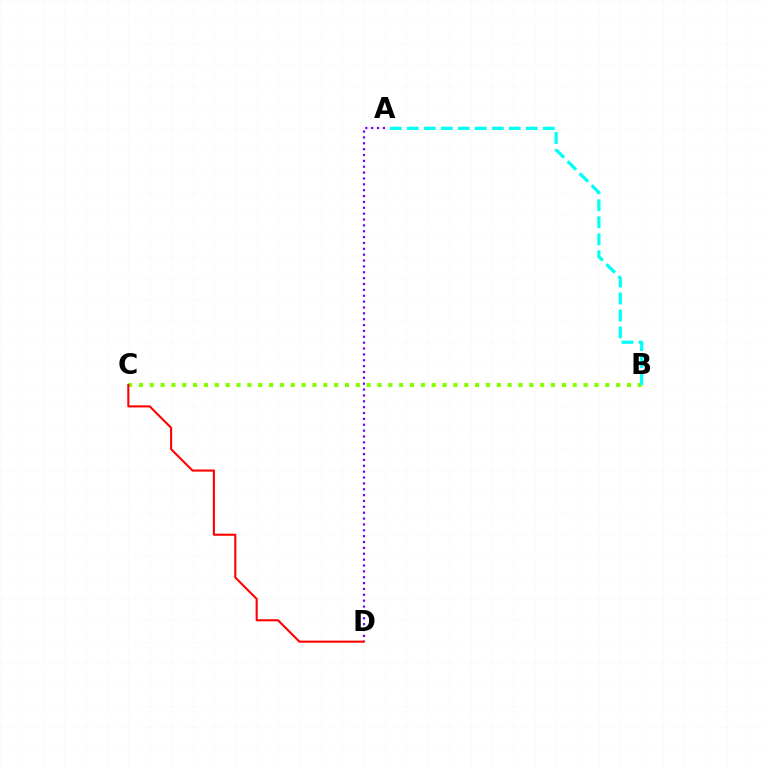{('B', 'C'): [{'color': '#84ff00', 'line_style': 'dotted', 'thickness': 2.95}], ('A', 'D'): [{'color': '#7200ff', 'line_style': 'dotted', 'thickness': 1.59}], ('A', 'B'): [{'color': '#00fff6', 'line_style': 'dashed', 'thickness': 2.31}], ('C', 'D'): [{'color': '#ff0000', 'line_style': 'solid', 'thickness': 1.51}]}